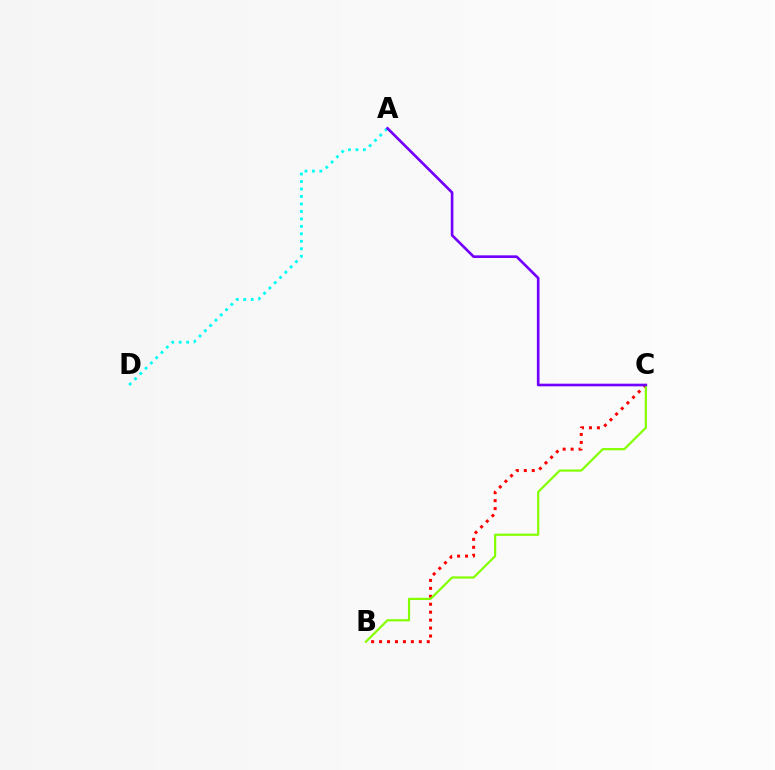{('A', 'D'): [{'color': '#00fff6', 'line_style': 'dotted', 'thickness': 2.03}], ('B', 'C'): [{'color': '#ff0000', 'line_style': 'dotted', 'thickness': 2.16}, {'color': '#84ff00', 'line_style': 'solid', 'thickness': 1.59}], ('A', 'C'): [{'color': '#7200ff', 'line_style': 'solid', 'thickness': 1.91}]}